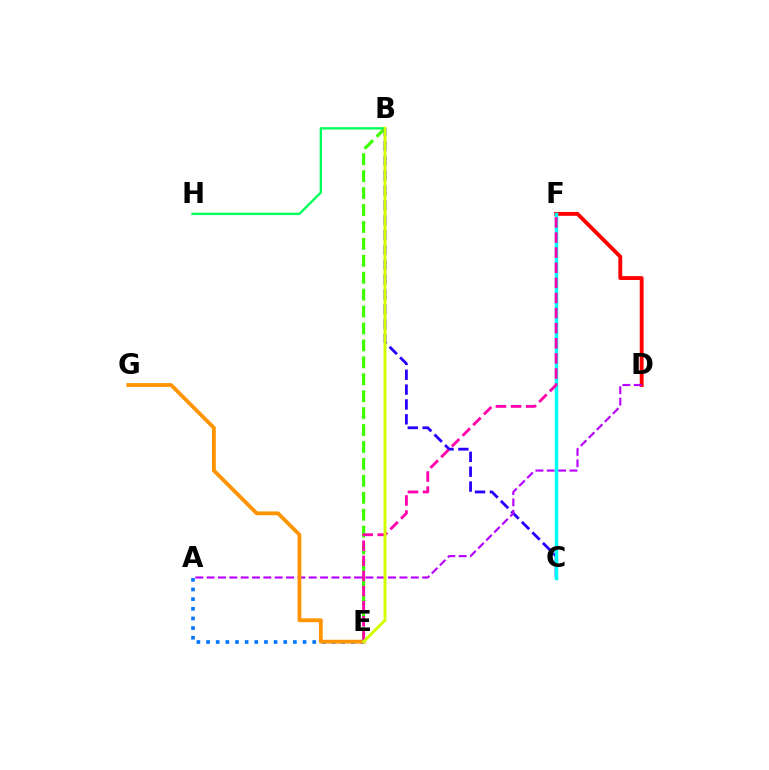{('D', 'F'): [{'color': '#ff0000', 'line_style': 'solid', 'thickness': 2.79}], ('B', 'E'): [{'color': '#3dff00', 'line_style': 'dashed', 'thickness': 2.3}, {'color': '#d1ff00', 'line_style': 'solid', 'thickness': 2.12}], ('B', 'H'): [{'color': '#00ff5c', 'line_style': 'solid', 'thickness': 1.7}], ('B', 'C'): [{'color': '#2500ff', 'line_style': 'dashed', 'thickness': 2.02}], ('A', 'E'): [{'color': '#0074ff', 'line_style': 'dotted', 'thickness': 2.62}], ('A', 'D'): [{'color': '#b900ff', 'line_style': 'dashed', 'thickness': 1.54}], ('E', 'G'): [{'color': '#ff9400', 'line_style': 'solid', 'thickness': 2.74}], ('C', 'F'): [{'color': '#00fff6', 'line_style': 'solid', 'thickness': 2.51}], ('E', 'F'): [{'color': '#ff00ac', 'line_style': 'dashed', 'thickness': 2.05}]}